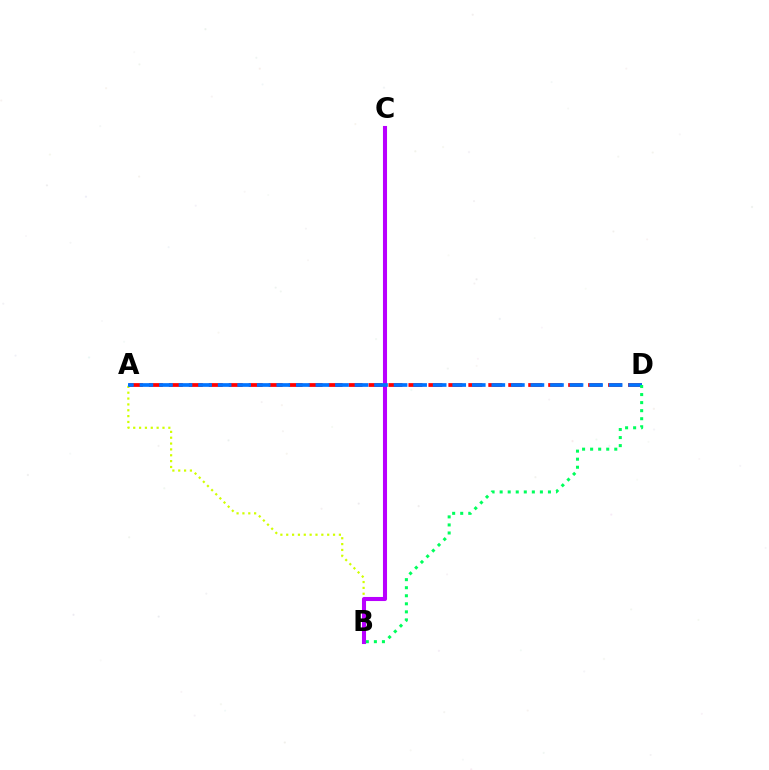{('A', 'B'): [{'color': '#d1ff00', 'line_style': 'dotted', 'thickness': 1.59}], ('B', 'C'): [{'color': '#b900ff', 'line_style': 'solid', 'thickness': 2.93}], ('A', 'D'): [{'color': '#ff0000', 'line_style': 'dashed', 'thickness': 2.71}, {'color': '#0074ff', 'line_style': 'dashed', 'thickness': 2.66}], ('B', 'D'): [{'color': '#00ff5c', 'line_style': 'dotted', 'thickness': 2.19}]}